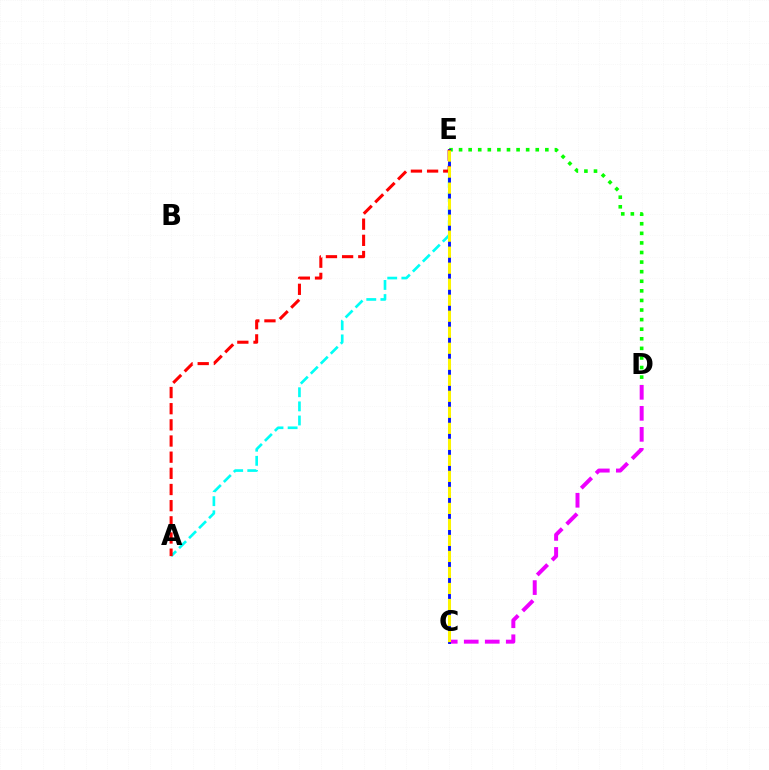{('A', 'E'): [{'color': '#00fff6', 'line_style': 'dashed', 'thickness': 1.92}, {'color': '#ff0000', 'line_style': 'dashed', 'thickness': 2.2}], ('D', 'E'): [{'color': '#08ff00', 'line_style': 'dotted', 'thickness': 2.6}], ('C', 'D'): [{'color': '#ee00ff', 'line_style': 'dashed', 'thickness': 2.85}], ('C', 'E'): [{'color': '#0010ff', 'line_style': 'solid', 'thickness': 2.07}, {'color': '#fcf500', 'line_style': 'dashed', 'thickness': 2.18}]}